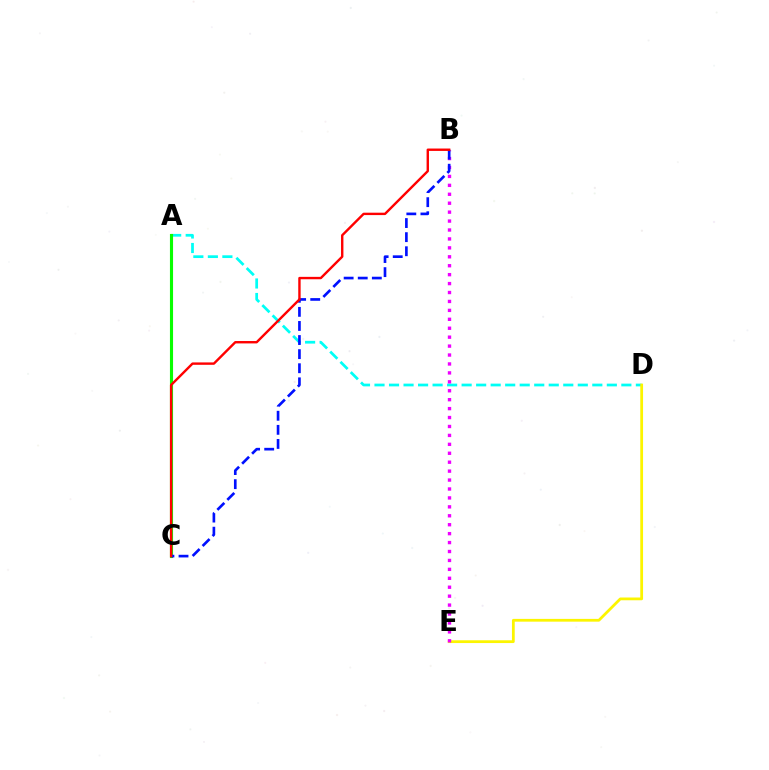{('A', 'D'): [{'color': '#00fff6', 'line_style': 'dashed', 'thickness': 1.97}], ('D', 'E'): [{'color': '#fcf500', 'line_style': 'solid', 'thickness': 1.99}], ('A', 'C'): [{'color': '#08ff00', 'line_style': 'solid', 'thickness': 2.25}], ('B', 'E'): [{'color': '#ee00ff', 'line_style': 'dotted', 'thickness': 2.43}], ('B', 'C'): [{'color': '#0010ff', 'line_style': 'dashed', 'thickness': 1.91}, {'color': '#ff0000', 'line_style': 'solid', 'thickness': 1.72}]}